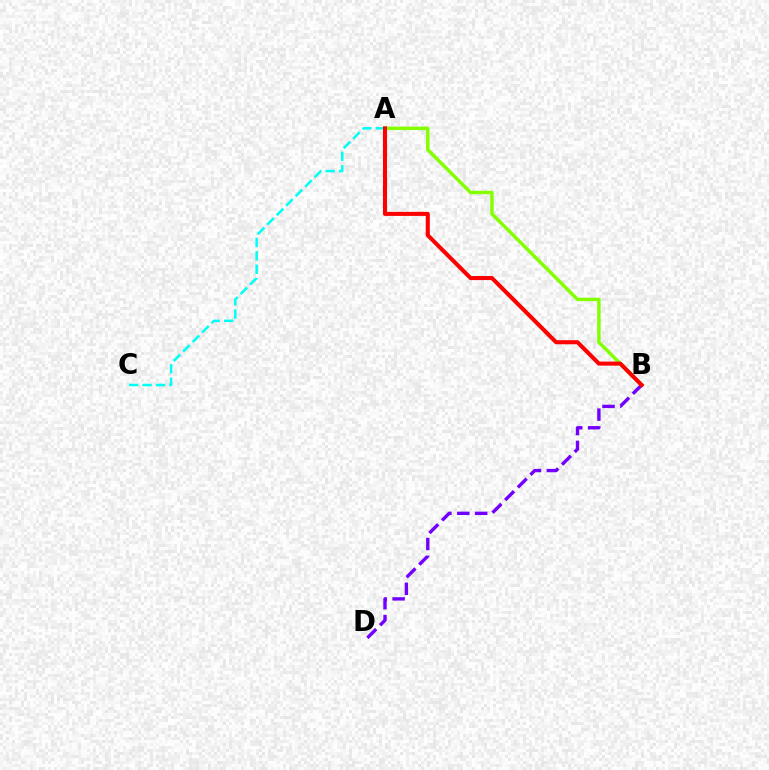{('A', 'B'): [{'color': '#84ff00', 'line_style': 'solid', 'thickness': 2.48}, {'color': '#ff0000', 'line_style': 'solid', 'thickness': 2.92}], ('B', 'D'): [{'color': '#7200ff', 'line_style': 'dashed', 'thickness': 2.43}], ('A', 'C'): [{'color': '#00fff6', 'line_style': 'dashed', 'thickness': 1.82}]}